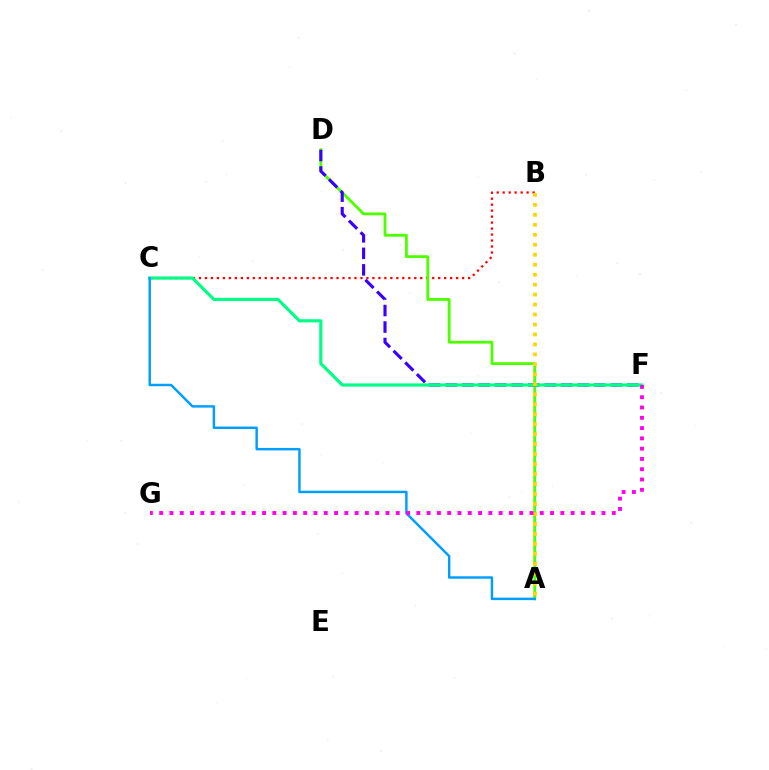{('B', 'C'): [{'color': '#ff0000', 'line_style': 'dotted', 'thickness': 1.62}], ('A', 'D'): [{'color': '#4fff00', 'line_style': 'solid', 'thickness': 2.04}], ('D', 'F'): [{'color': '#3700ff', 'line_style': 'dashed', 'thickness': 2.24}], ('C', 'F'): [{'color': '#00ff86', 'line_style': 'solid', 'thickness': 2.28}], ('A', 'B'): [{'color': '#ffd500', 'line_style': 'dotted', 'thickness': 2.71}], ('A', 'C'): [{'color': '#009eff', 'line_style': 'solid', 'thickness': 1.77}], ('F', 'G'): [{'color': '#ff00ed', 'line_style': 'dotted', 'thickness': 2.79}]}